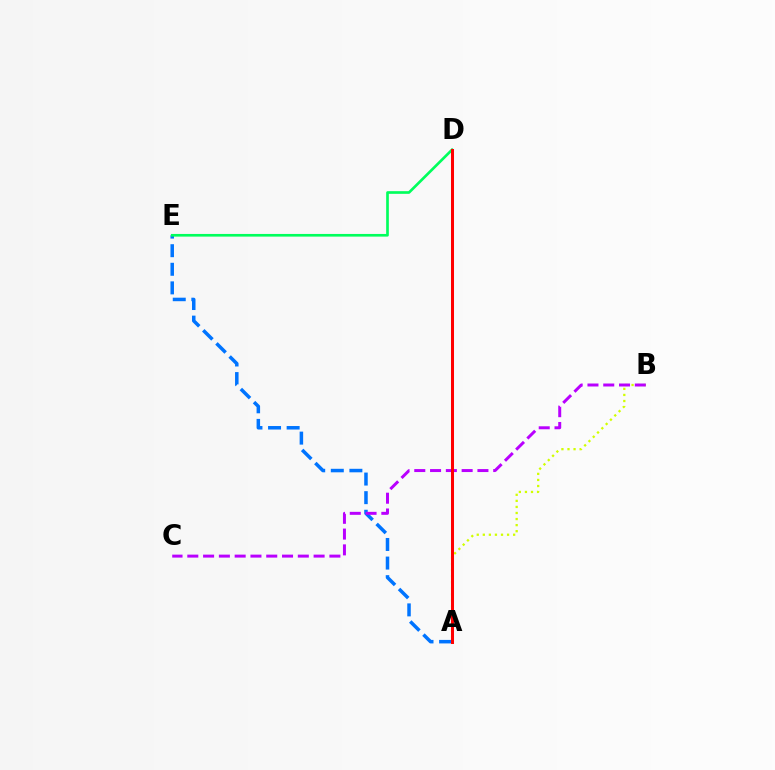{('A', 'E'): [{'color': '#0074ff', 'line_style': 'dashed', 'thickness': 2.53}], ('A', 'B'): [{'color': '#d1ff00', 'line_style': 'dotted', 'thickness': 1.65}], ('B', 'C'): [{'color': '#b900ff', 'line_style': 'dashed', 'thickness': 2.14}], ('D', 'E'): [{'color': '#00ff5c', 'line_style': 'solid', 'thickness': 1.92}], ('A', 'D'): [{'color': '#ff0000', 'line_style': 'solid', 'thickness': 2.18}]}